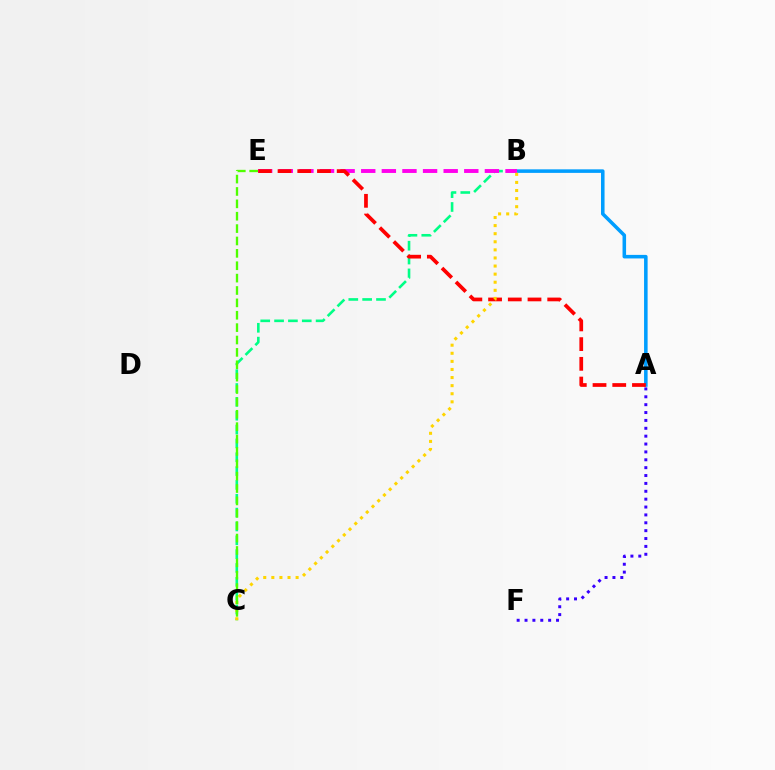{('A', 'B'): [{'color': '#009eff', 'line_style': 'solid', 'thickness': 2.55}], ('B', 'C'): [{'color': '#00ff86', 'line_style': 'dashed', 'thickness': 1.88}, {'color': '#ffd500', 'line_style': 'dotted', 'thickness': 2.2}], ('B', 'E'): [{'color': '#ff00ed', 'line_style': 'dashed', 'thickness': 2.8}], ('A', 'F'): [{'color': '#3700ff', 'line_style': 'dotted', 'thickness': 2.14}], ('A', 'E'): [{'color': '#ff0000', 'line_style': 'dashed', 'thickness': 2.68}], ('C', 'E'): [{'color': '#4fff00', 'line_style': 'dashed', 'thickness': 1.68}]}